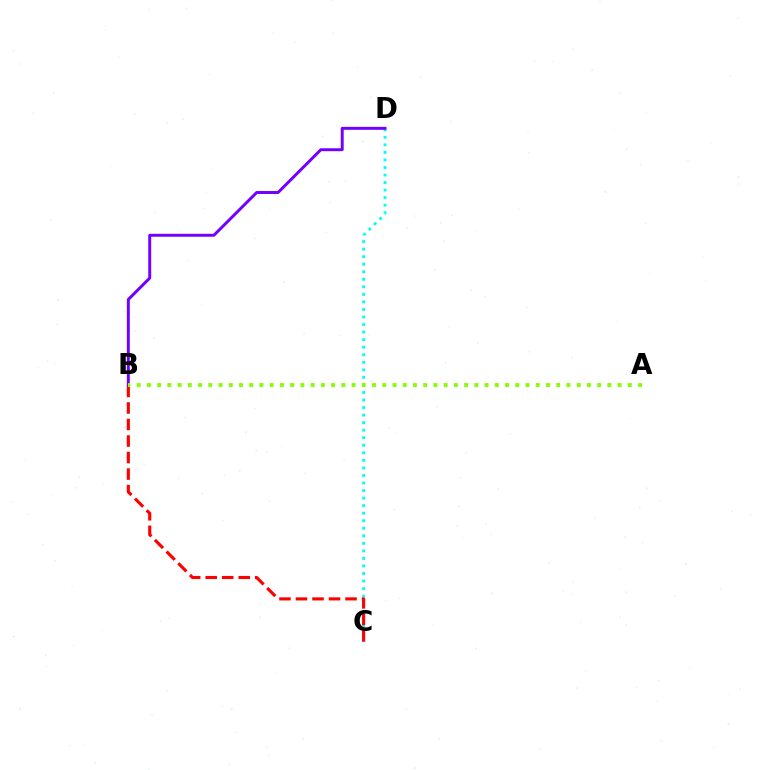{('C', 'D'): [{'color': '#00fff6', 'line_style': 'dotted', 'thickness': 2.05}], ('B', 'C'): [{'color': '#ff0000', 'line_style': 'dashed', 'thickness': 2.24}], ('B', 'D'): [{'color': '#7200ff', 'line_style': 'solid', 'thickness': 2.13}], ('A', 'B'): [{'color': '#84ff00', 'line_style': 'dotted', 'thickness': 2.78}]}